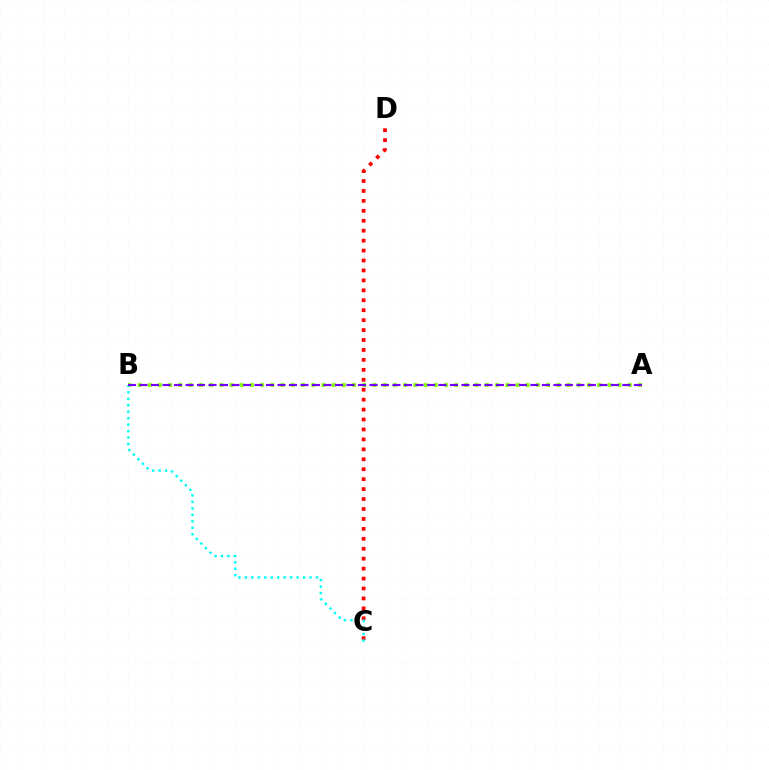{('C', 'D'): [{'color': '#ff0000', 'line_style': 'dotted', 'thickness': 2.7}], ('A', 'B'): [{'color': '#84ff00', 'line_style': 'dotted', 'thickness': 2.78}, {'color': '#7200ff', 'line_style': 'dashed', 'thickness': 1.56}], ('B', 'C'): [{'color': '#00fff6', 'line_style': 'dotted', 'thickness': 1.76}]}